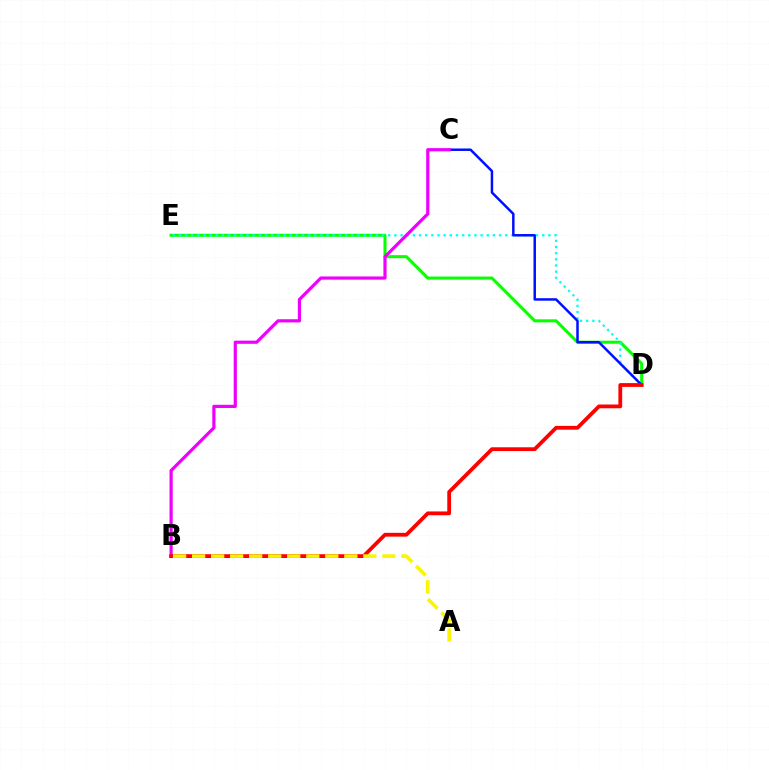{('D', 'E'): [{'color': '#08ff00', 'line_style': 'solid', 'thickness': 2.19}, {'color': '#00fff6', 'line_style': 'dotted', 'thickness': 1.67}], ('C', 'D'): [{'color': '#0010ff', 'line_style': 'solid', 'thickness': 1.8}], ('B', 'C'): [{'color': '#ee00ff', 'line_style': 'solid', 'thickness': 2.3}], ('B', 'D'): [{'color': '#ff0000', 'line_style': 'solid', 'thickness': 2.73}], ('A', 'B'): [{'color': '#fcf500', 'line_style': 'dashed', 'thickness': 2.58}]}